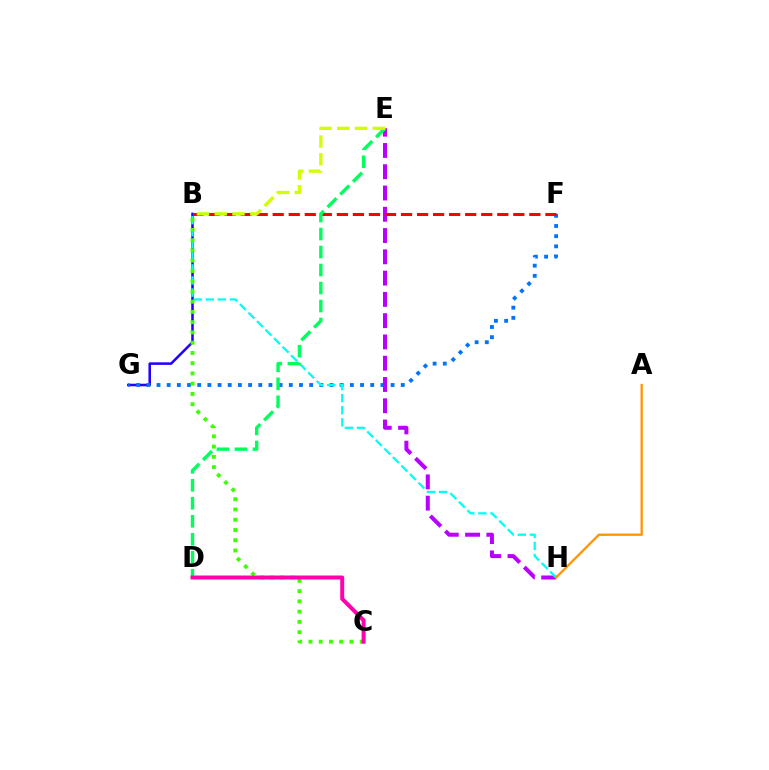{('B', 'G'): [{'color': '#2500ff', 'line_style': 'solid', 'thickness': 1.83}], ('F', 'G'): [{'color': '#0074ff', 'line_style': 'dotted', 'thickness': 2.77}], ('E', 'H'): [{'color': '#b900ff', 'line_style': 'dashed', 'thickness': 2.89}], ('B', 'F'): [{'color': '#ff0000', 'line_style': 'dashed', 'thickness': 2.18}], ('B', 'H'): [{'color': '#00fff6', 'line_style': 'dashed', 'thickness': 1.64}], ('D', 'E'): [{'color': '#00ff5c', 'line_style': 'dashed', 'thickness': 2.45}], ('B', 'C'): [{'color': '#3dff00', 'line_style': 'dotted', 'thickness': 2.79}], ('A', 'H'): [{'color': '#ff9400', 'line_style': 'solid', 'thickness': 1.64}], ('C', 'D'): [{'color': '#ff00ac', 'line_style': 'solid', 'thickness': 2.87}], ('B', 'E'): [{'color': '#d1ff00', 'line_style': 'dashed', 'thickness': 2.42}]}